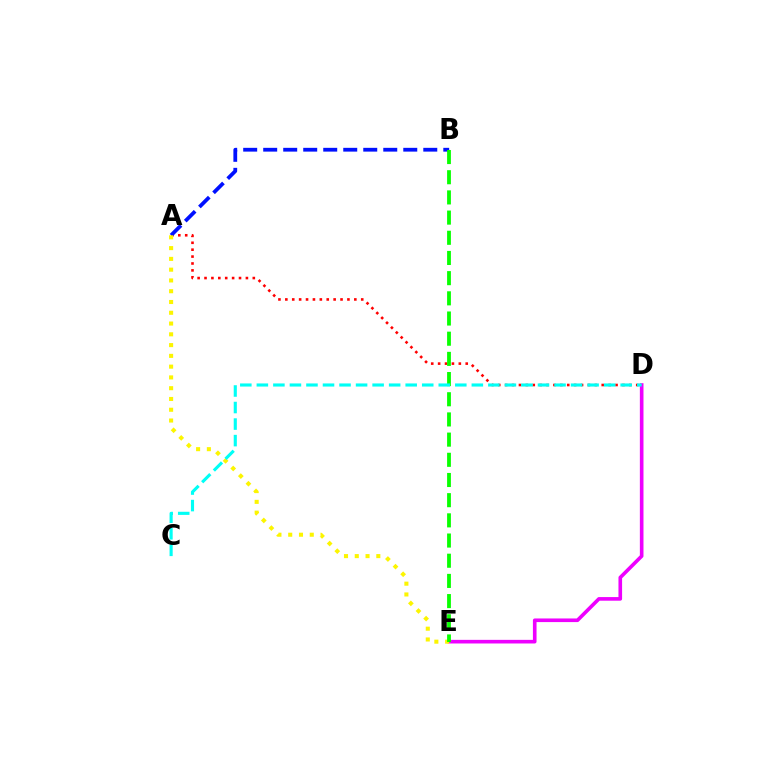{('A', 'D'): [{'color': '#ff0000', 'line_style': 'dotted', 'thickness': 1.87}], ('D', 'E'): [{'color': '#ee00ff', 'line_style': 'solid', 'thickness': 2.61}], ('A', 'B'): [{'color': '#0010ff', 'line_style': 'dashed', 'thickness': 2.72}], ('A', 'E'): [{'color': '#fcf500', 'line_style': 'dotted', 'thickness': 2.93}], ('B', 'E'): [{'color': '#08ff00', 'line_style': 'dashed', 'thickness': 2.74}], ('C', 'D'): [{'color': '#00fff6', 'line_style': 'dashed', 'thickness': 2.25}]}